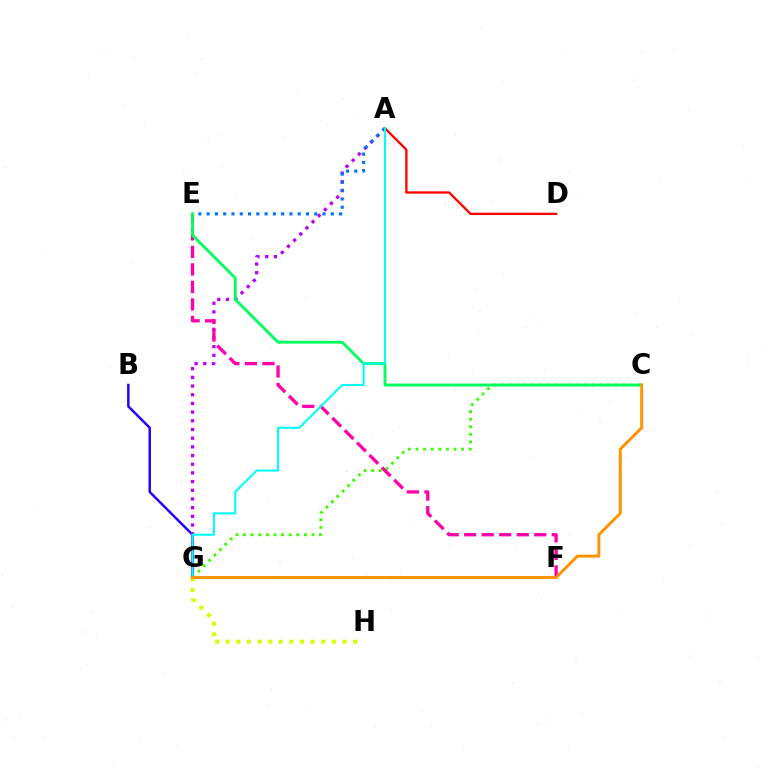{('B', 'G'): [{'color': '#2500ff', 'line_style': 'solid', 'thickness': 1.79}], ('A', 'D'): [{'color': '#ff0000', 'line_style': 'solid', 'thickness': 1.66}], ('A', 'G'): [{'color': '#b900ff', 'line_style': 'dotted', 'thickness': 2.36}, {'color': '#00fff6', 'line_style': 'solid', 'thickness': 1.51}], ('G', 'H'): [{'color': '#d1ff00', 'line_style': 'dotted', 'thickness': 2.88}], ('C', 'G'): [{'color': '#3dff00', 'line_style': 'dotted', 'thickness': 2.06}, {'color': '#ff9400', 'line_style': 'solid', 'thickness': 2.13}], ('E', 'F'): [{'color': '#ff00ac', 'line_style': 'dashed', 'thickness': 2.38}], ('A', 'E'): [{'color': '#0074ff', 'line_style': 'dotted', 'thickness': 2.25}], ('C', 'E'): [{'color': '#00ff5c', 'line_style': 'solid', 'thickness': 2.04}]}